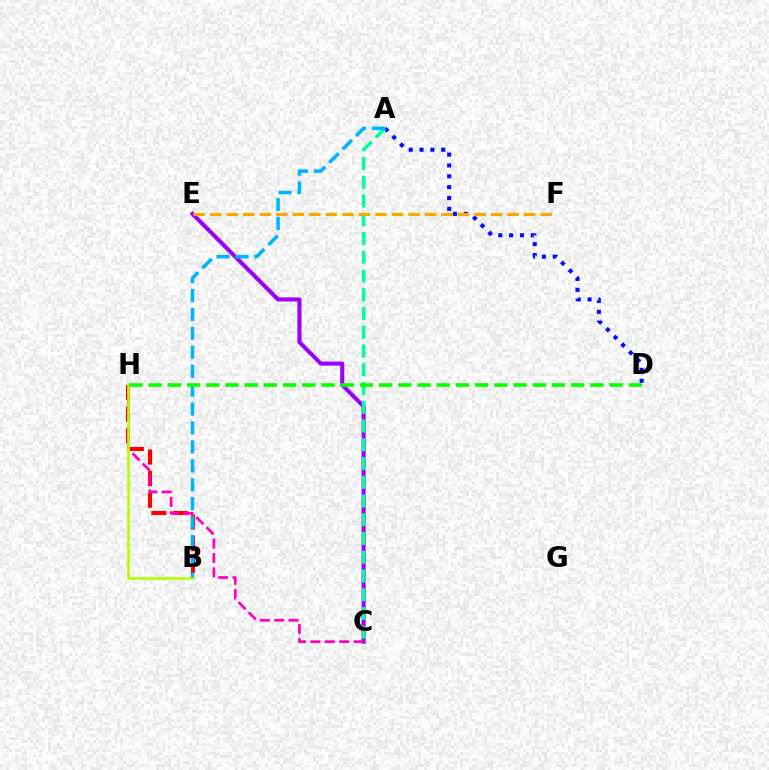{('B', 'H'): [{'color': '#ff0000', 'line_style': 'dashed', 'thickness': 2.94}, {'color': '#b3ff00', 'line_style': 'solid', 'thickness': 1.9}], ('C', 'E'): [{'color': '#9b00ff', 'line_style': 'solid', 'thickness': 2.95}], ('A', 'D'): [{'color': '#0010ff', 'line_style': 'dotted', 'thickness': 2.95}], ('C', 'H'): [{'color': '#ff00bd', 'line_style': 'dashed', 'thickness': 1.95}], ('A', 'C'): [{'color': '#00ff9d', 'line_style': 'dashed', 'thickness': 2.55}], ('A', 'B'): [{'color': '#00b5ff', 'line_style': 'dashed', 'thickness': 2.57}], ('E', 'F'): [{'color': '#ffa500', 'line_style': 'dashed', 'thickness': 2.24}], ('D', 'H'): [{'color': '#08ff00', 'line_style': 'dashed', 'thickness': 2.61}]}